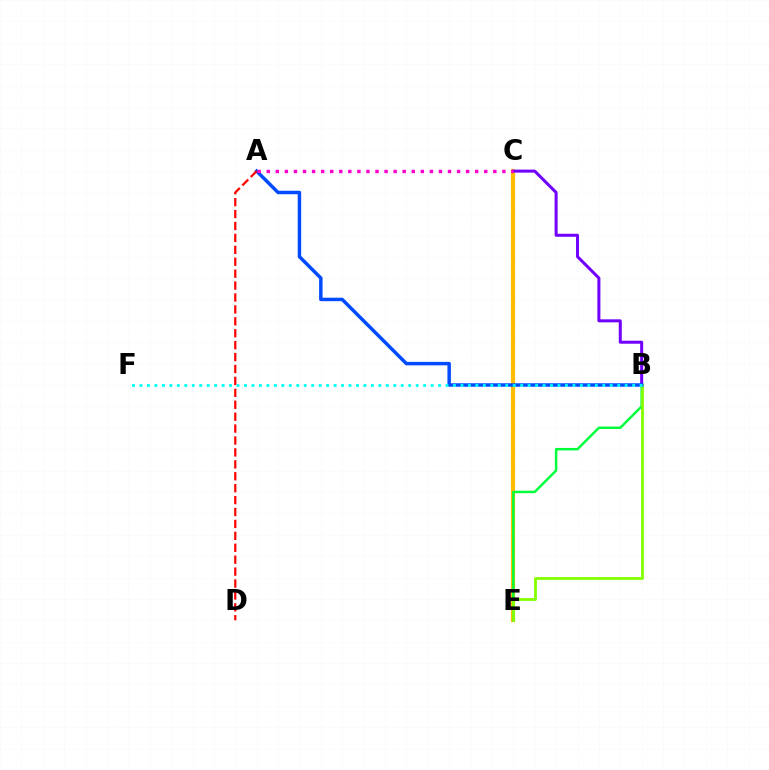{('C', 'E'): [{'color': '#ffbd00', 'line_style': 'solid', 'thickness': 3.0}], ('B', 'C'): [{'color': '#7200ff', 'line_style': 'solid', 'thickness': 2.17}], ('B', 'E'): [{'color': '#00ff39', 'line_style': 'solid', 'thickness': 1.76}, {'color': '#84ff00', 'line_style': 'solid', 'thickness': 2.02}], ('A', 'B'): [{'color': '#004bff', 'line_style': 'solid', 'thickness': 2.5}], ('A', 'D'): [{'color': '#ff0000', 'line_style': 'dashed', 'thickness': 1.62}], ('B', 'F'): [{'color': '#00fff6', 'line_style': 'dotted', 'thickness': 2.03}], ('A', 'C'): [{'color': '#ff00cf', 'line_style': 'dotted', 'thickness': 2.46}]}